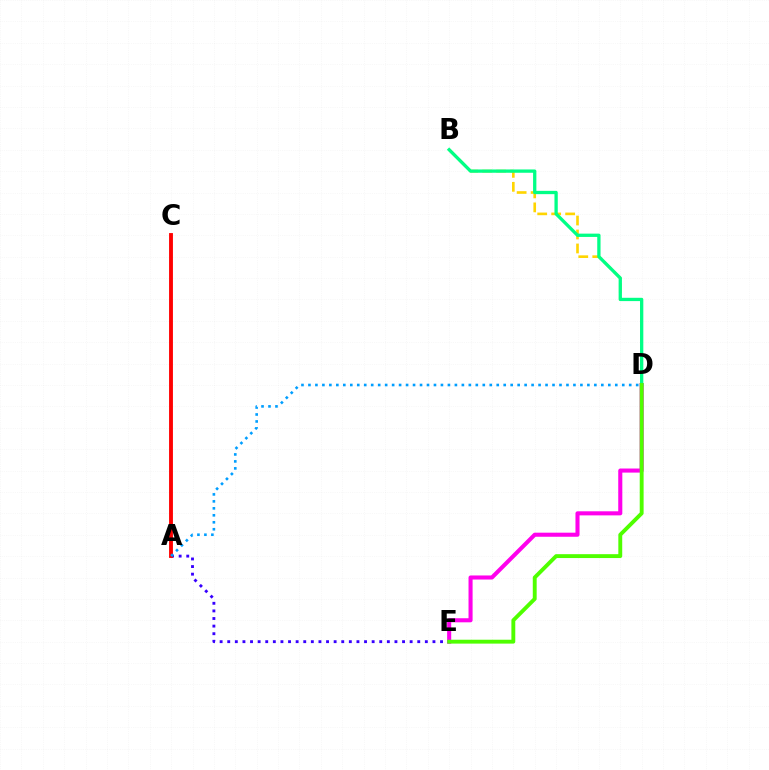{('A', 'E'): [{'color': '#3700ff', 'line_style': 'dotted', 'thickness': 2.07}], ('A', 'C'): [{'color': '#ff0000', 'line_style': 'solid', 'thickness': 2.78}], ('A', 'D'): [{'color': '#009eff', 'line_style': 'dotted', 'thickness': 1.89}], ('B', 'D'): [{'color': '#ffd500', 'line_style': 'dashed', 'thickness': 1.9}, {'color': '#00ff86', 'line_style': 'solid', 'thickness': 2.37}], ('D', 'E'): [{'color': '#ff00ed', 'line_style': 'solid', 'thickness': 2.93}, {'color': '#4fff00', 'line_style': 'solid', 'thickness': 2.8}]}